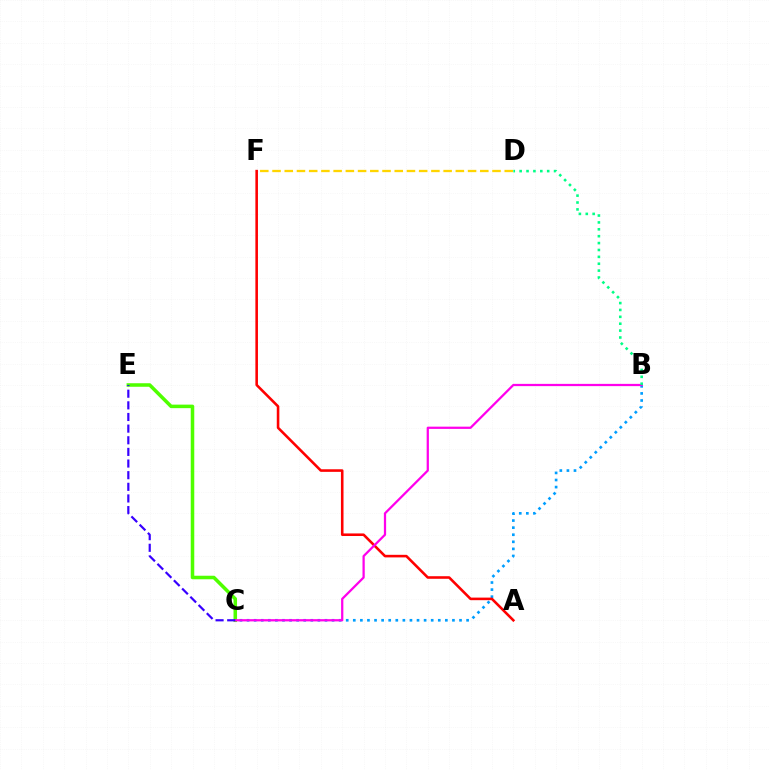{('B', 'C'): [{'color': '#009eff', 'line_style': 'dotted', 'thickness': 1.92}, {'color': '#ff00ed', 'line_style': 'solid', 'thickness': 1.62}], ('A', 'F'): [{'color': '#ff0000', 'line_style': 'solid', 'thickness': 1.86}], ('C', 'E'): [{'color': '#4fff00', 'line_style': 'solid', 'thickness': 2.54}, {'color': '#3700ff', 'line_style': 'dashed', 'thickness': 1.58}], ('B', 'D'): [{'color': '#00ff86', 'line_style': 'dotted', 'thickness': 1.87}], ('D', 'F'): [{'color': '#ffd500', 'line_style': 'dashed', 'thickness': 1.66}]}